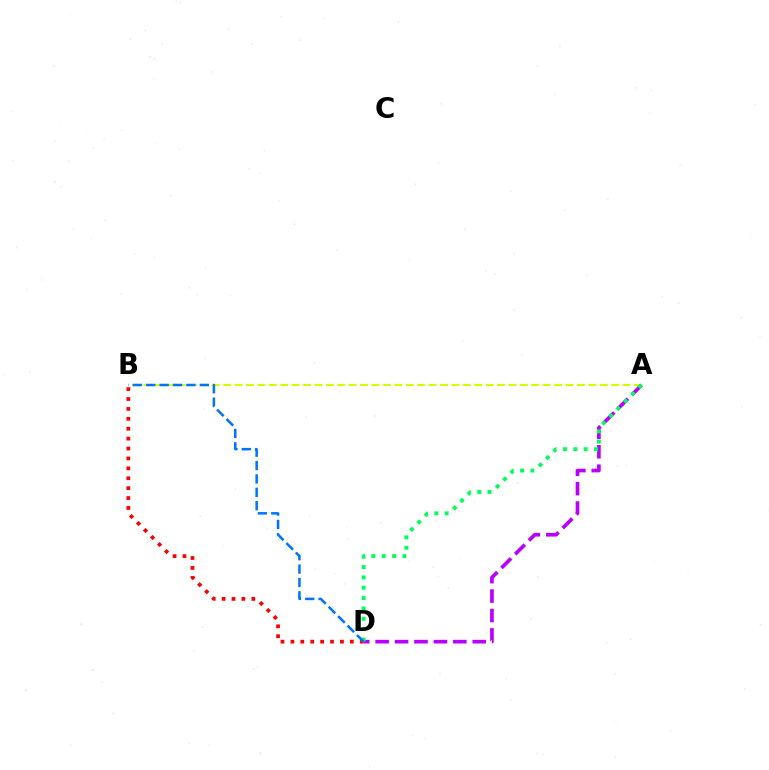{('A', 'B'): [{'color': '#d1ff00', 'line_style': 'dashed', 'thickness': 1.55}], ('A', 'D'): [{'color': '#b900ff', 'line_style': 'dashed', 'thickness': 2.64}, {'color': '#00ff5c', 'line_style': 'dotted', 'thickness': 2.81}], ('B', 'D'): [{'color': '#ff0000', 'line_style': 'dotted', 'thickness': 2.69}, {'color': '#0074ff', 'line_style': 'dashed', 'thickness': 1.82}]}